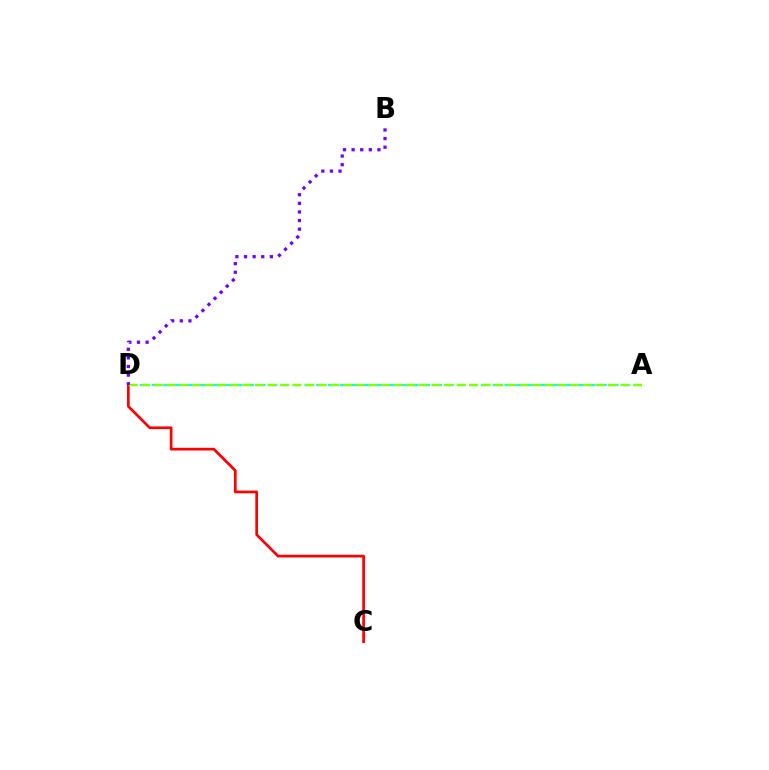{('A', 'D'): [{'color': '#00fff6', 'line_style': 'dashed', 'thickness': 1.6}, {'color': '#84ff00', 'line_style': 'dashed', 'thickness': 1.71}], ('C', 'D'): [{'color': '#ff0000', 'line_style': 'solid', 'thickness': 1.95}], ('B', 'D'): [{'color': '#7200ff', 'line_style': 'dotted', 'thickness': 2.34}]}